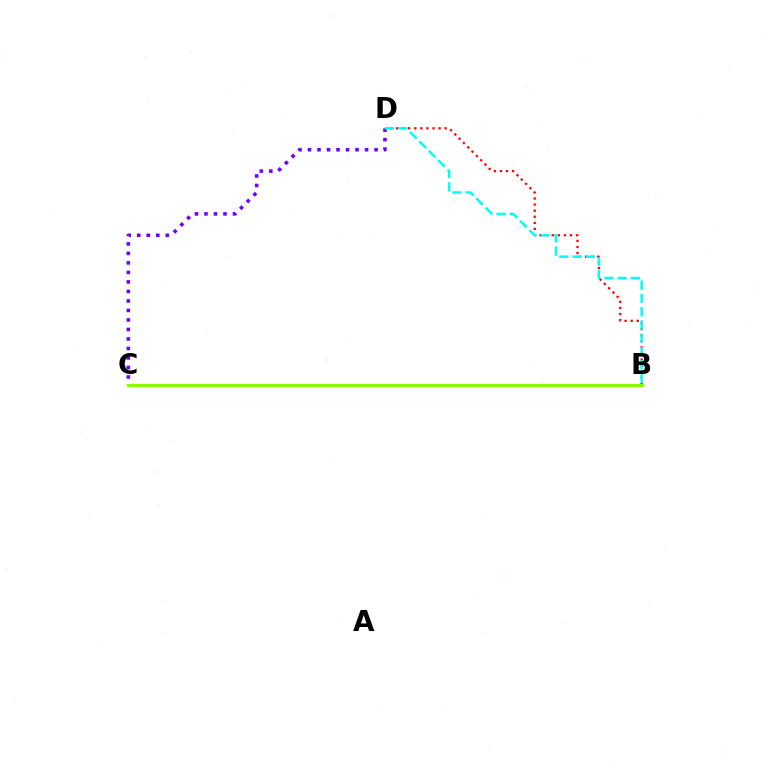{('B', 'D'): [{'color': '#ff0000', 'line_style': 'dotted', 'thickness': 1.65}, {'color': '#00fff6', 'line_style': 'dashed', 'thickness': 1.8}], ('C', 'D'): [{'color': '#7200ff', 'line_style': 'dotted', 'thickness': 2.58}], ('B', 'C'): [{'color': '#84ff00', 'line_style': 'solid', 'thickness': 2.25}]}